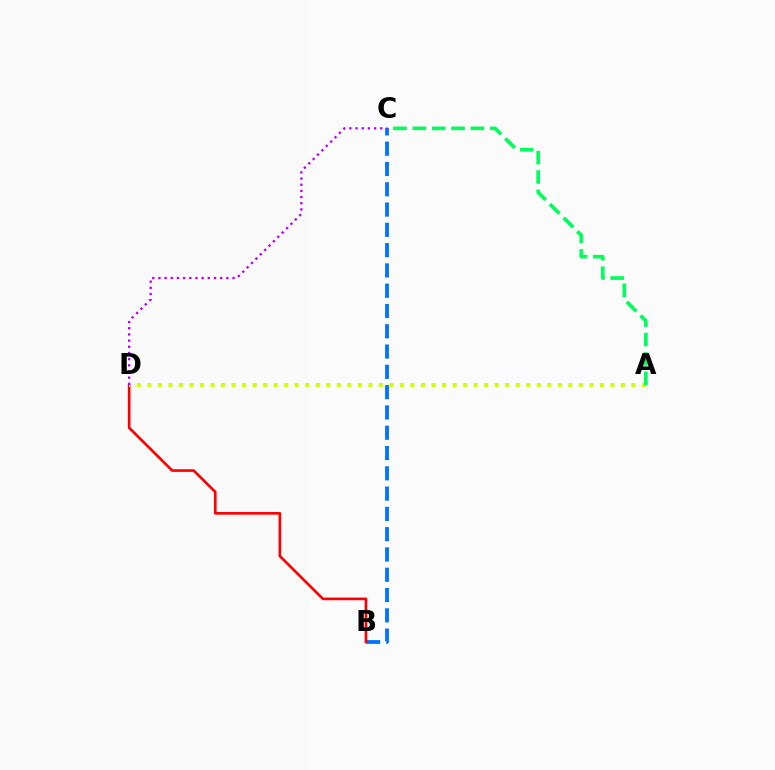{('B', 'C'): [{'color': '#0074ff', 'line_style': 'dashed', 'thickness': 2.76}], ('B', 'D'): [{'color': '#ff0000', 'line_style': 'solid', 'thickness': 1.91}], ('A', 'D'): [{'color': '#d1ff00', 'line_style': 'dotted', 'thickness': 2.86}], ('C', 'D'): [{'color': '#b900ff', 'line_style': 'dotted', 'thickness': 1.68}], ('A', 'C'): [{'color': '#00ff5c', 'line_style': 'dashed', 'thickness': 2.63}]}